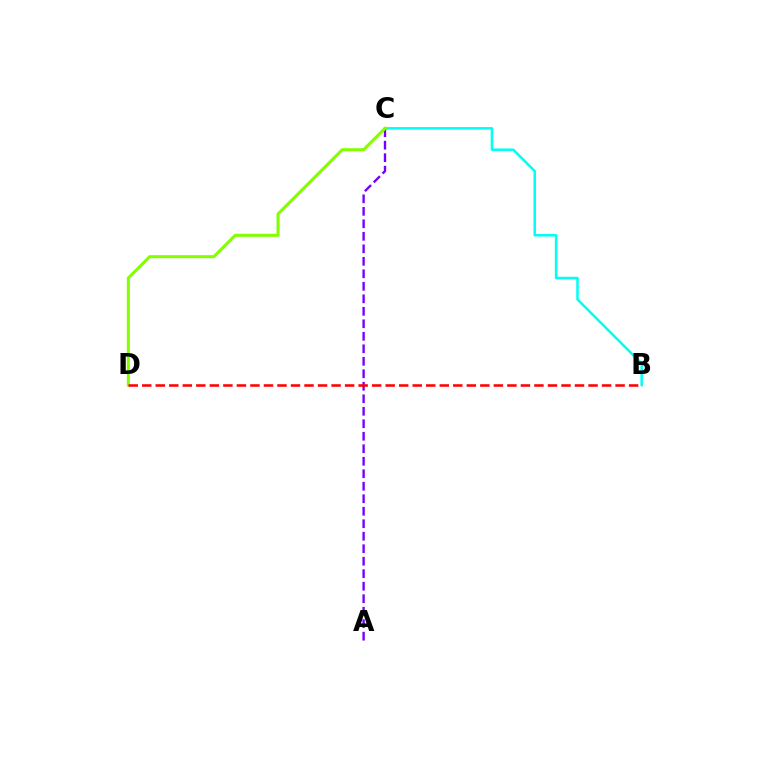{('B', 'C'): [{'color': '#00fff6', 'line_style': 'solid', 'thickness': 1.82}], ('A', 'C'): [{'color': '#7200ff', 'line_style': 'dashed', 'thickness': 1.7}], ('C', 'D'): [{'color': '#84ff00', 'line_style': 'solid', 'thickness': 2.21}], ('B', 'D'): [{'color': '#ff0000', 'line_style': 'dashed', 'thickness': 1.84}]}